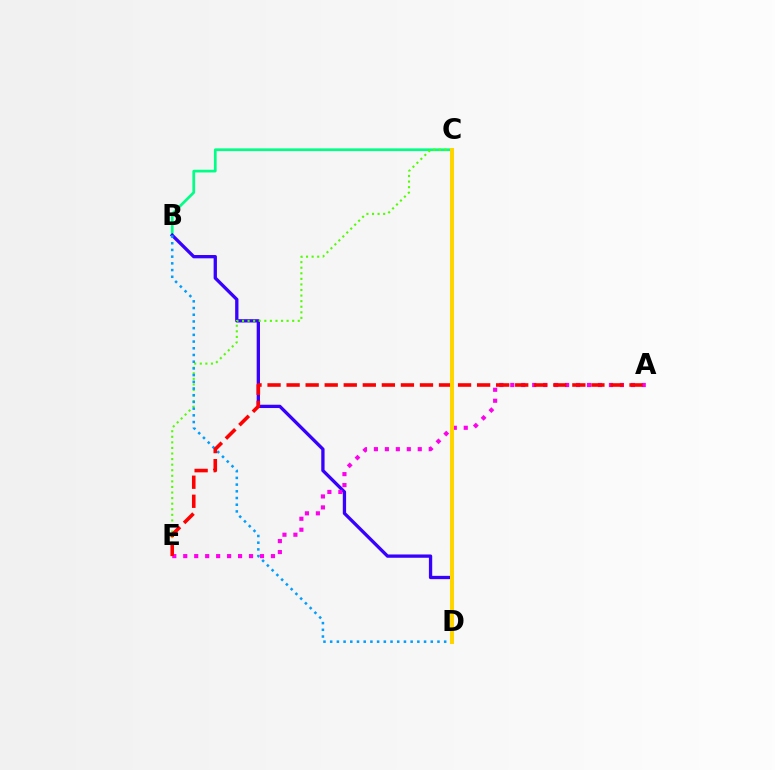{('B', 'C'): [{'color': '#00ff86', 'line_style': 'solid', 'thickness': 1.95}], ('B', 'D'): [{'color': '#3700ff', 'line_style': 'solid', 'thickness': 2.38}, {'color': '#009eff', 'line_style': 'dotted', 'thickness': 1.82}], ('C', 'E'): [{'color': '#4fff00', 'line_style': 'dotted', 'thickness': 1.51}], ('A', 'E'): [{'color': '#ff00ed', 'line_style': 'dotted', 'thickness': 2.98}, {'color': '#ff0000', 'line_style': 'dashed', 'thickness': 2.59}], ('C', 'D'): [{'color': '#ffd500', 'line_style': 'solid', 'thickness': 2.89}]}